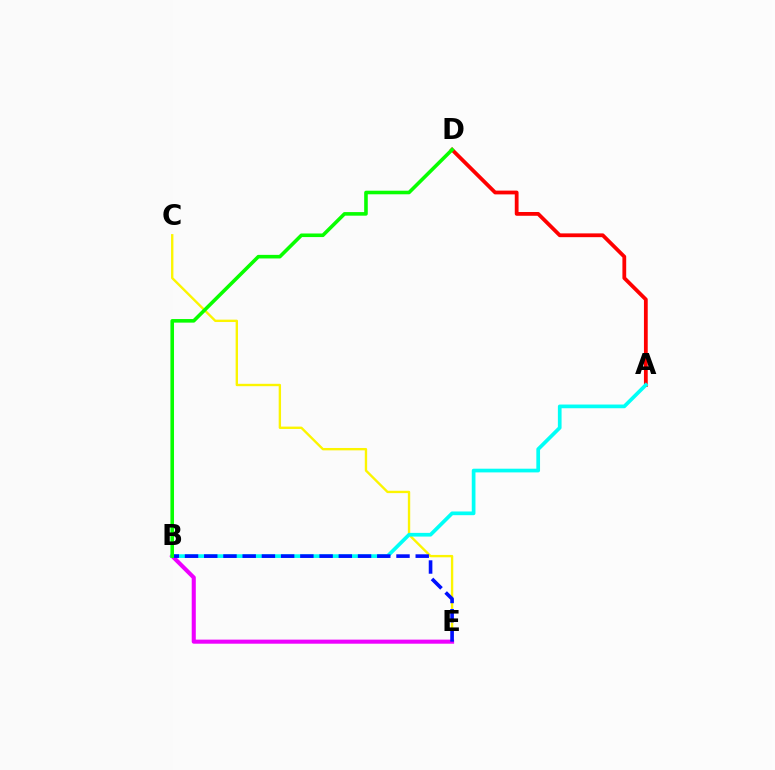{('A', 'D'): [{'color': '#ff0000', 'line_style': 'solid', 'thickness': 2.72}], ('C', 'E'): [{'color': '#fcf500', 'line_style': 'solid', 'thickness': 1.71}], ('B', 'E'): [{'color': '#ee00ff', 'line_style': 'solid', 'thickness': 2.93}, {'color': '#0010ff', 'line_style': 'dashed', 'thickness': 2.61}], ('A', 'B'): [{'color': '#00fff6', 'line_style': 'solid', 'thickness': 2.66}], ('B', 'D'): [{'color': '#08ff00', 'line_style': 'solid', 'thickness': 2.58}]}